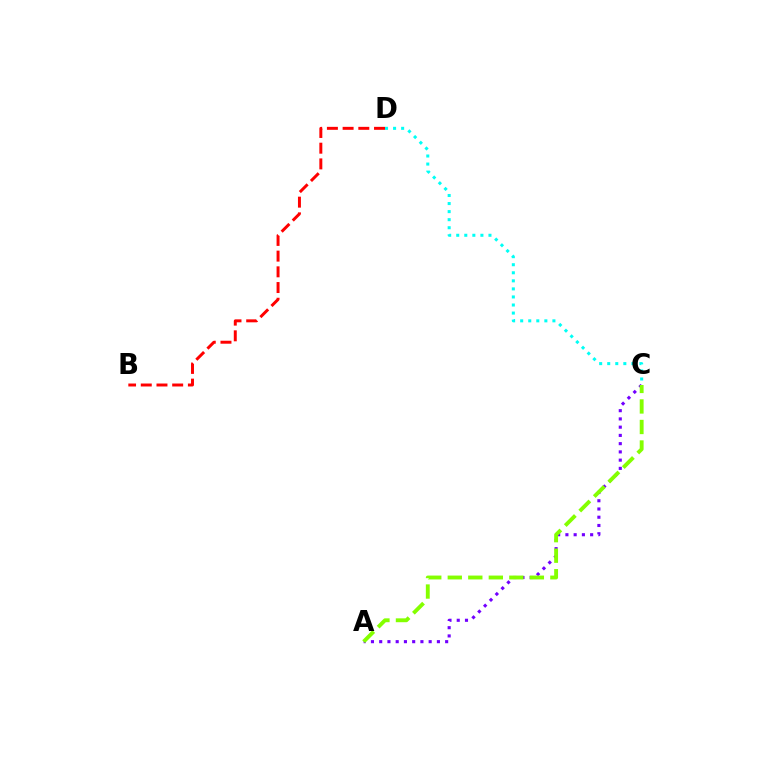{('A', 'C'): [{'color': '#7200ff', 'line_style': 'dotted', 'thickness': 2.24}, {'color': '#84ff00', 'line_style': 'dashed', 'thickness': 2.79}], ('B', 'D'): [{'color': '#ff0000', 'line_style': 'dashed', 'thickness': 2.13}], ('C', 'D'): [{'color': '#00fff6', 'line_style': 'dotted', 'thickness': 2.19}]}